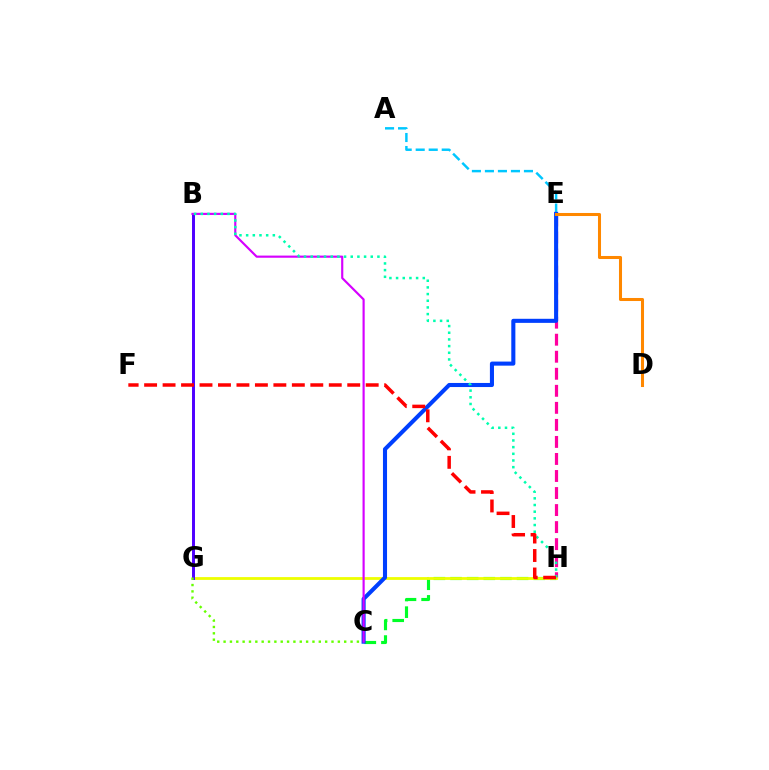{('E', 'H'): [{'color': '#ff00a0', 'line_style': 'dashed', 'thickness': 2.31}], ('C', 'H'): [{'color': '#00ff27', 'line_style': 'dashed', 'thickness': 2.26}], ('G', 'H'): [{'color': '#eeff00', 'line_style': 'solid', 'thickness': 2.02}], ('A', 'E'): [{'color': '#00c7ff', 'line_style': 'dashed', 'thickness': 1.77}], ('B', 'G'): [{'color': '#4f00ff', 'line_style': 'solid', 'thickness': 2.13}], ('C', 'G'): [{'color': '#66ff00', 'line_style': 'dotted', 'thickness': 1.72}], ('C', 'E'): [{'color': '#003fff', 'line_style': 'solid', 'thickness': 2.93}], ('B', 'C'): [{'color': '#d600ff', 'line_style': 'solid', 'thickness': 1.55}], ('B', 'H'): [{'color': '#00ffaf', 'line_style': 'dotted', 'thickness': 1.81}], ('D', 'E'): [{'color': '#ff8800', 'line_style': 'solid', 'thickness': 2.19}], ('F', 'H'): [{'color': '#ff0000', 'line_style': 'dashed', 'thickness': 2.51}]}